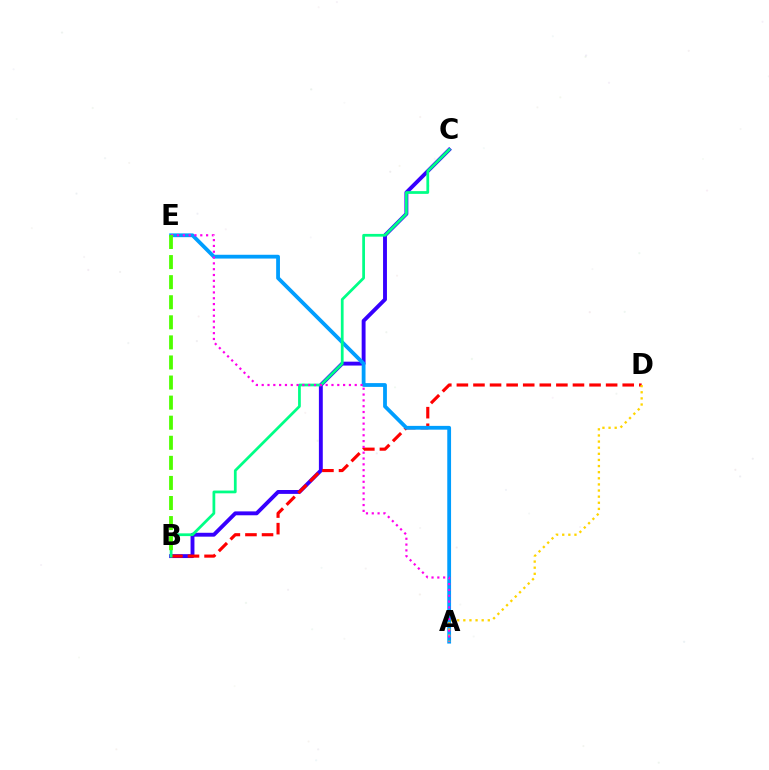{('B', 'C'): [{'color': '#3700ff', 'line_style': 'solid', 'thickness': 2.8}, {'color': '#00ff86', 'line_style': 'solid', 'thickness': 1.98}], ('B', 'D'): [{'color': '#ff0000', 'line_style': 'dashed', 'thickness': 2.25}], ('A', 'E'): [{'color': '#009eff', 'line_style': 'solid', 'thickness': 2.73}, {'color': '#ff00ed', 'line_style': 'dotted', 'thickness': 1.58}], ('A', 'D'): [{'color': '#ffd500', 'line_style': 'dotted', 'thickness': 1.66}], ('B', 'E'): [{'color': '#4fff00', 'line_style': 'dashed', 'thickness': 2.73}]}